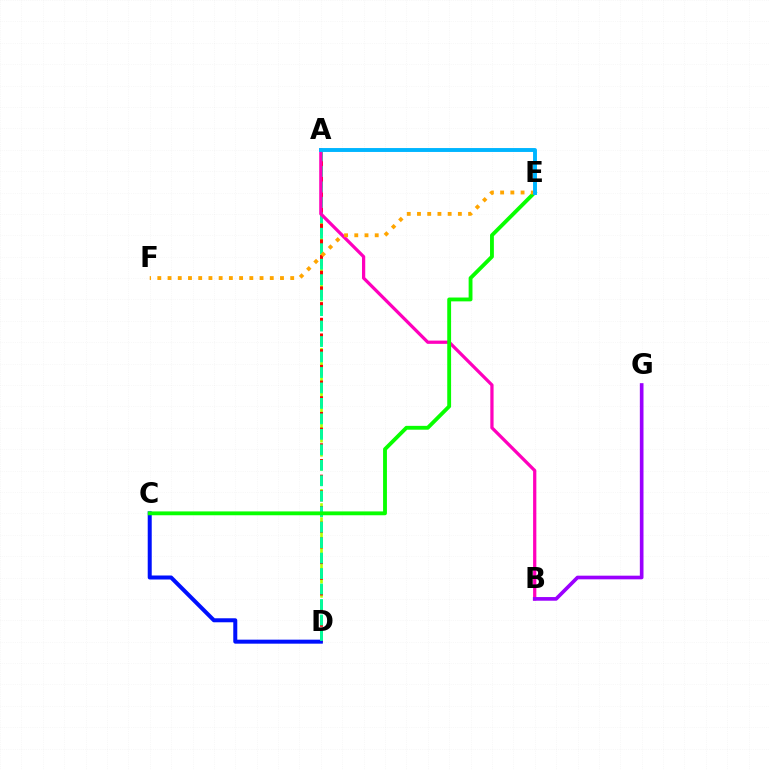{('A', 'D'): [{'color': '#b3ff00', 'line_style': 'dashed', 'thickness': 1.92}, {'color': '#ff0000', 'line_style': 'dashed', 'thickness': 2.13}, {'color': '#00ff9d', 'line_style': 'dashed', 'thickness': 2.1}], ('C', 'D'): [{'color': '#0010ff', 'line_style': 'solid', 'thickness': 2.88}], ('A', 'B'): [{'color': '#ff00bd', 'line_style': 'solid', 'thickness': 2.34}], ('C', 'E'): [{'color': '#08ff00', 'line_style': 'solid', 'thickness': 2.77}], ('E', 'F'): [{'color': '#ffa500', 'line_style': 'dotted', 'thickness': 2.78}], ('A', 'E'): [{'color': '#00b5ff', 'line_style': 'solid', 'thickness': 2.81}], ('B', 'G'): [{'color': '#9b00ff', 'line_style': 'solid', 'thickness': 2.63}]}